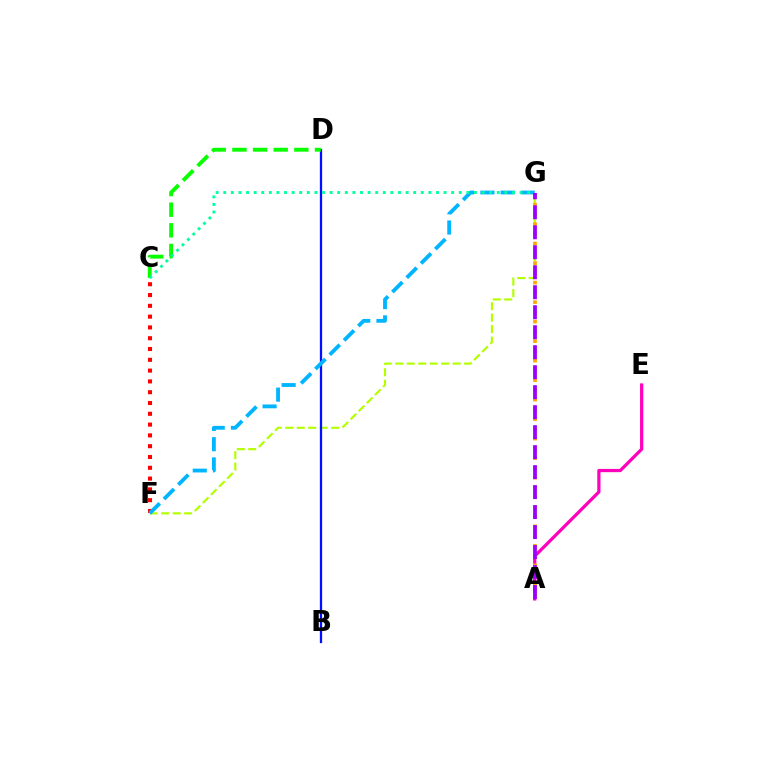{('F', 'G'): [{'color': '#b3ff00', 'line_style': 'dashed', 'thickness': 1.56}, {'color': '#00b5ff', 'line_style': 'dashed', 'thickness': 2.75}], ('B', 'D'): [{'color': '#0010ff', 'line_style': 'solid', 'thickness': 1.64}], ('A', 'E'): [{'color': '#ff00bd', 'line_style': 'solid', 'thickness': 2.33}], ('C', 'F'): [{'color': '#ff0000', 'line_style': 'dotted', 'thickness': 2.93}], ('C', 'D'): [{'color': '#08ff00', 'line_style': 'dashed', 'thickness': 2.8}], ('A', 'G'): [{'color': '#ffa500', 'line_style': 'dotted', 'thickness': 2.65}, {'color': '#9b00ff', 'line_style': 'dashed', 'thickness': 2.72}], ('C', 'G'): [{'color': '#00ff9d', 'line_style': 'dotted', 'thickness': 2.06}]}